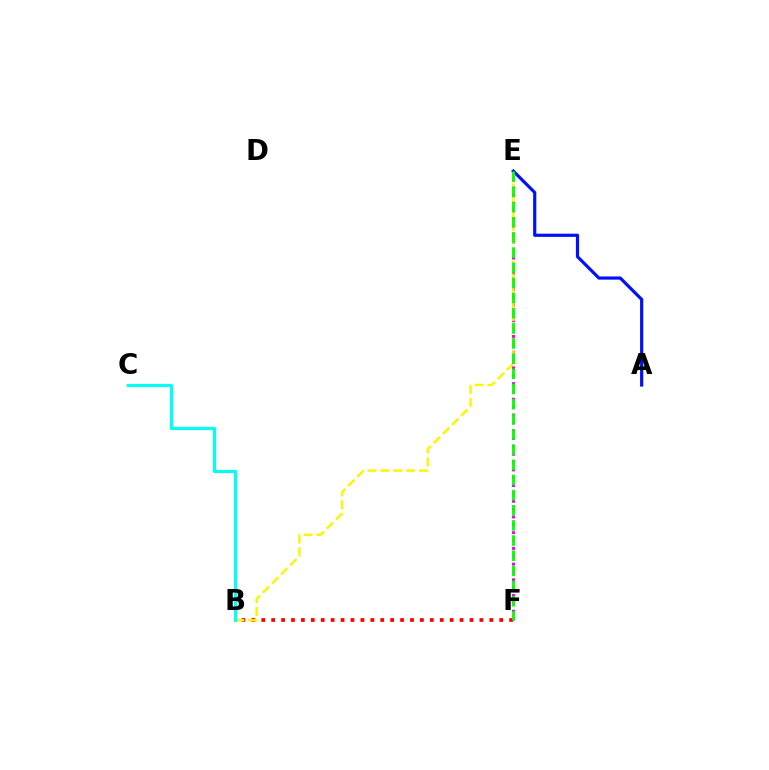{('E', 'F'): [{'color': '#ee00ff', 'line_style': 'dotted', 'thickness': 2.13}, {'color': '#08ff00', 'line_style': 'dashed', 'thickness': 2.06}], ('B', 'F'): [{'color': '#ff0000', 'line_style': 'dotted', 'thickness': 2.69}], ('B', 'E'): [{'color': '#fcf500', 'line_style': 'dashed', 'thickness': 1.75}], ('A', 'E'): [{'color': '#0010ff', 'line_style': 'solid', 'thickness': 2.28}], ('B', 'C'): [{'color': '#00fff6', 'line_style': 'solid', 'thickness': 2.28}]}